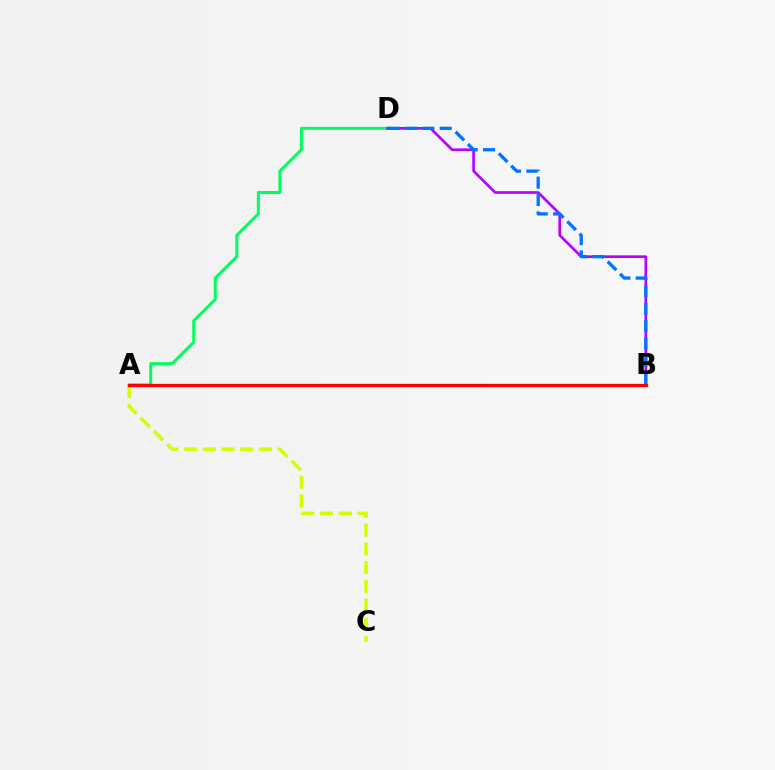{('A', 'C'): [{'color': '#d1ff00', 'line_style': 'dashed', 'thickness': 2.55}], ('A', 'D'): [{'color': '#00ff5c', 'line_style': 'solid', 'thickness': 2.15}], ('B', 'D'): [{'color': '#b900ff', 'line_style': 'solid', 'thickness': 1.92}, {'color': '#0074ff', 'line_style': 'dashed', 'thickness': 2.36}], ('A', 'B'): [{'color': '#ff0000', 'line_style': 'solid', 'thickness': 2.34}]}